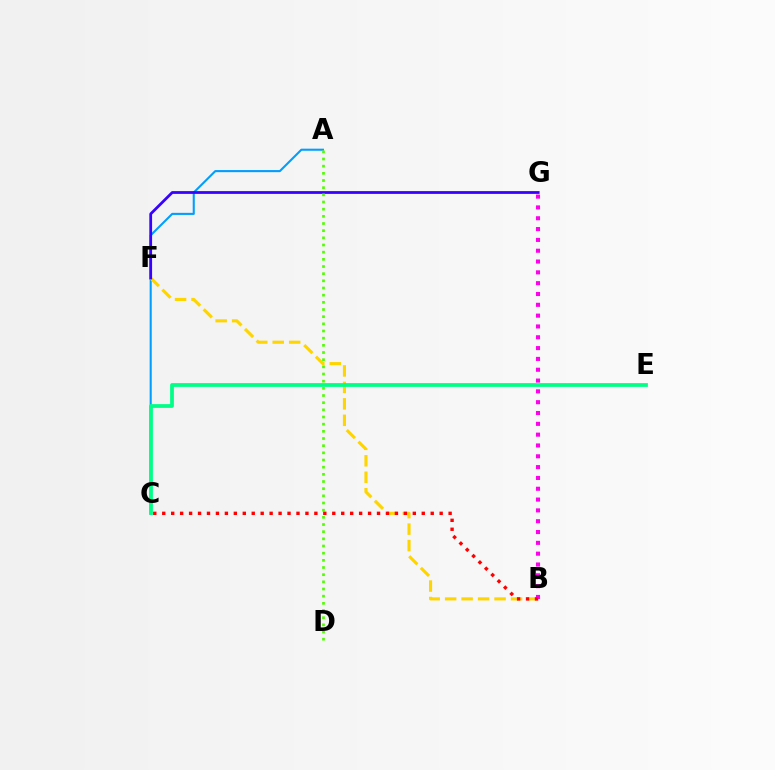{('A', 'C'): [{'color': '#009eff', 'line_style': 'solid', 'thickness': 1.5}], ('B', 'F'): [{'color': '#ffd500', 'line_style': 'dashed', 'thickness': 2.24}], ('F', 'G'): [{'color': '#3700ff', 'line_style': 'solid', 'thickness': 1.99}], ('A', 'D'): [{'color': '#4fff00', 'line_style': 'dotted', 'thickness': 1.95}], ('B', 'G'): [{'color': '#ff00ed', 'line_style': 'dotted', 'thickness': 2.94}], ('B', 'C'): [{'color': '#ff0000', 'line_style': 'dotted', 'thickness': 2.43}], ('C', 'E'): [{'color': '#00ff86', 'line_style': 'solid', 'thickness': 2.7}]}